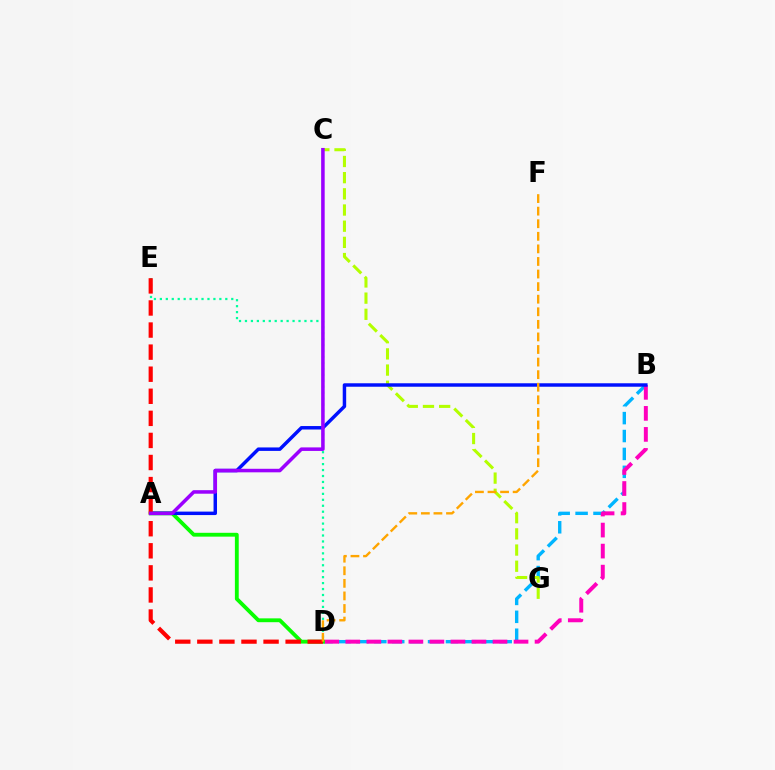{('D', 'E'): [{'color': '#00ff9d', 'line_style': 'dotted', 'thickness': 1.62}, {'color': '#ff0000', 'line_style': 'dashed', 'thickness': 3.0}], ('B', 'D'): [{'color': '#00b5ff', 'line_style': 'dashed', 'thickness': 2.43}, {'color': '#ff00bd', 'line_style': 'dashed', 'thickness': 2.86}], ('A', 'D'): [{'color': '#08ff00', 'line_style': 'solid', 'thickness': 2.76}], ('C', 'G'): [{'color': '#b3ff00', 'line_style': 'dashed', 'thickness': 2.2}], ('A', 'B'): [{'color': '#0010ff', 'line_style': 'solid', 'thickness': 2.49}], ('D', 'F'): [{'color': '#ffa500', 'line_style': 'dashed', 'thickness': 1.71}], ('A', 'C'): [{'color': '#9b00ff', 'line_style': 'solid', 'thickness': 2.54}]}